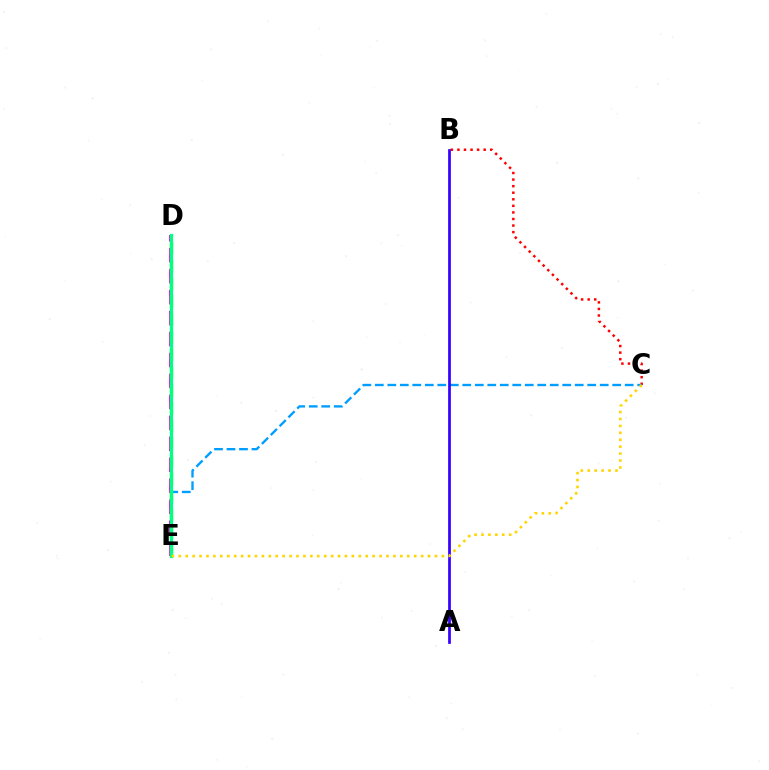{('B', 'C'): [{'color': '#ff0000', 'line_style': 'dotted', 'thickness': 1.78}], ('C', 'E'): [{'color': '#009eff', 'line_style': 'dashed', 'thickness': 1.7}, {'color': '#ffd500', 'line_style': 'dotted', 'thickness': 1.88}], ('D', 'E'): [{'color': '#ff00ed', 'line_style': 'dashed', 'thickness': 2.85}, {'color': '#4fff00', 'line_style': 'dashed', 'thickness': 2.41}, {'color': '#00ff86', 'line_style': 'solid', 'thickness': 2.34}], ('A', 'B'): [{'color': '#3700ff', 'line_style': 'solid', 'thickness': 1.97}]}